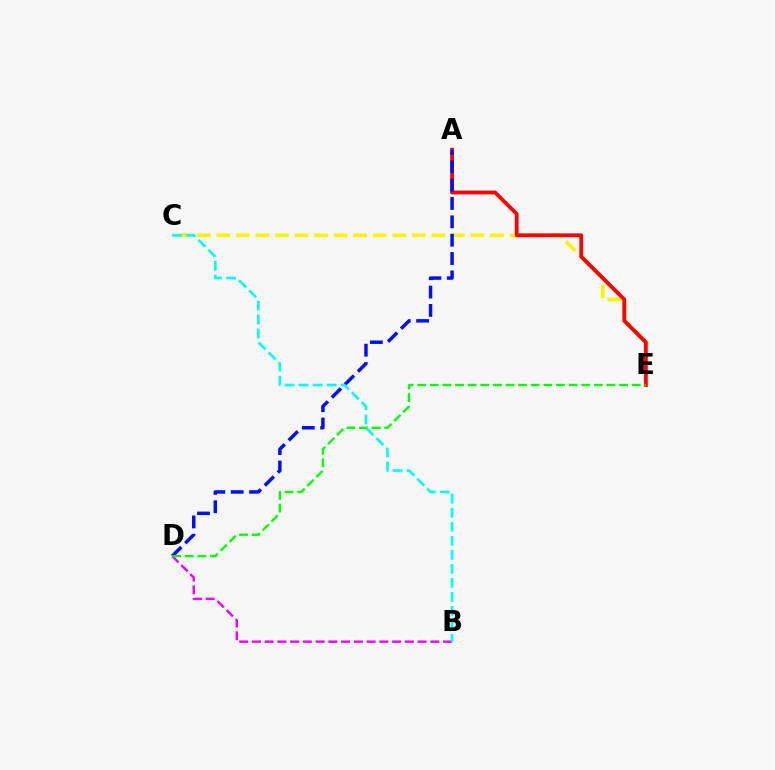{('C', 'E'): [{'color': '#fcf500', 'line_style': 'dashed', 'thickness': 2.66}], ('B', 'D'): [{'color': '#ee00ff', 'line_style': 'dashed', 'thickness': 1.73}], ('A', 'E'): [{'color': '#ff0000', 'line_style': 'solid', 'thickness': 2.74}], ('A', 'D'): [{'color': '#0010ff', 'line_style': 'dashed', 'thickness': 2.49}], ('D', 'E'): [{'color': '#08ff00', 'line_style': 'dashed', 'thickness': 1.71}], ('B', 'C'): [{'color': '#00fff6', 'line_style': 'dashed', 'thickness': 1.91}]}